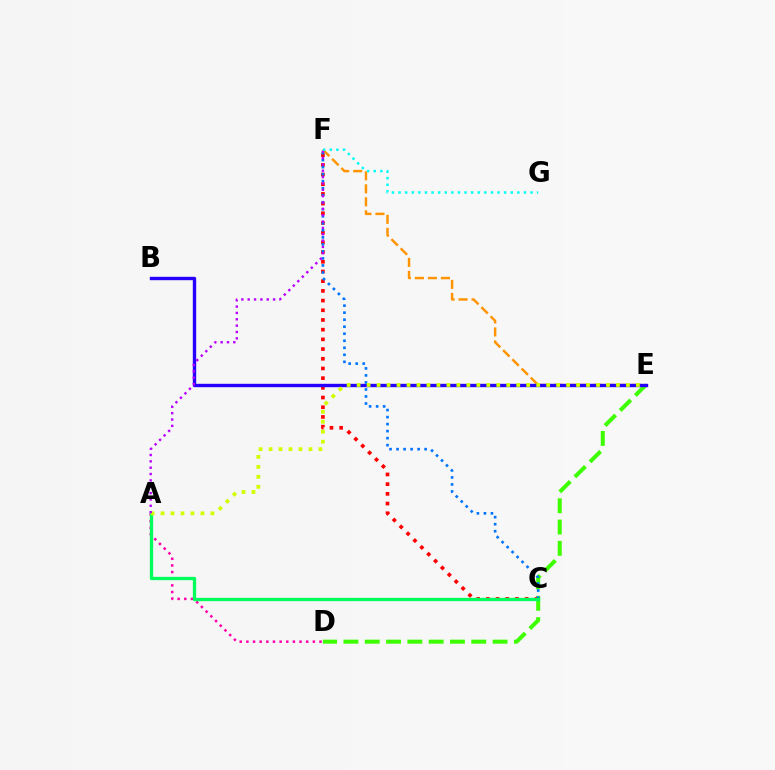{('A', 'D'): [{'color': '#ff00ac', 'line_style': 'dotted', 'thickness': 1.81}], ('D', 'E'): [{'color': '#3dff00', 'line_style': 'dashed', 'thickness': 2.89}], ('C', 'F'): [{'color': '#ff0000', 'line_style': 'dotted', 'thickness': 2.63}, {'color': '#0074ff', 'line_style': 'dotted', 'thickness': 1.91}], ('E', 'F'): [{'color': '#ff9400', 'line_style': 'dashed', 'thickness': 1.77}], ('B', 'E'): [{'color': '#2500ff', 'line_style': 'solid', 'thickness': 2.43}], ('A', 'C'): [{'color': '#00ff5c', 'line_style': 'solid', 'thickness': 2.38}], ('A', 'E'): [{'color': '#d1ff00', 'line_style': 'dotted', 'thickness': 2.71}], ('A', 'F'): [{'color': '#b900ff', 'line_style': 'dotted', 'thickness': 1.72}], ('F', 'G'): [{'color': '#00fff6', 'line_style': 'dotted', 'thickness': 1.79}]}